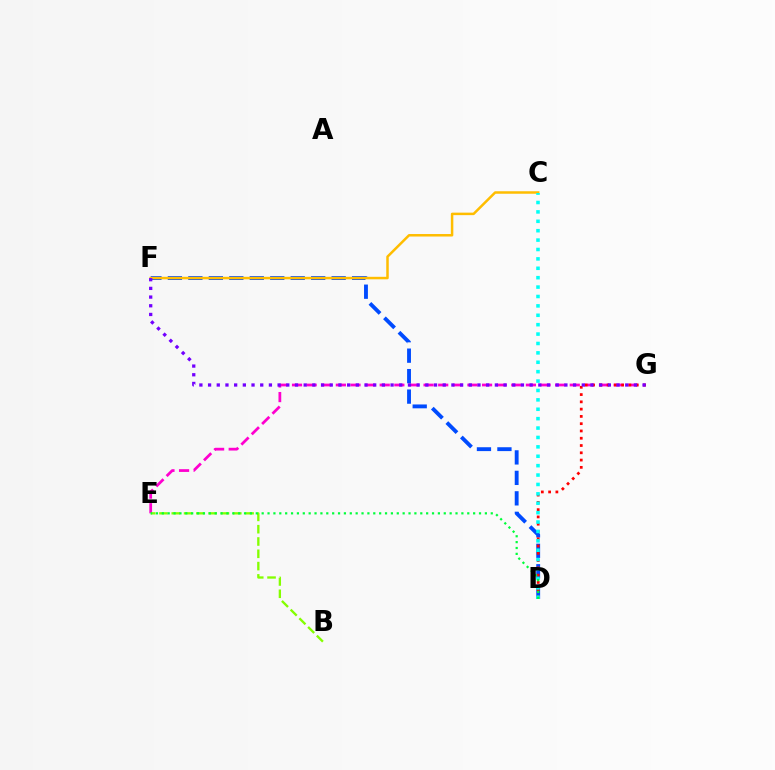{('E', 'G'): [{'color': '#ff00cf', 'line_style': 'dashed', 'thickness': 1.99}], ('D', 'F'): [{'color': '#004bff', 'line_style': 'dashed', 'thickness': 2.78}], ('C', 'F'): [{'color': '#ffbd00', 'line_style': 'solid', 'thickness': 1.8}], ('D', 'G'): [{'color': '#ff0000', 'line_style': 'dotted', 'thickness': 1.98}], ('F', 'G'): [{'color': '#7200ff', 'line_style': 'dotted', 'thickness': 2.36}], ('C', 'D'): [{'color': '#00fff6', 'line_style': 'dotted', 'thickness': 2.55}], ('B', 'E'): [{'color': '#84ff00', 'line_style': 'dashed', 'thickness': 1.67}], ('D', 'E'): [{'color': '#00ff39', 'line_style': 'dotted', 'thickness': 1.6}]}